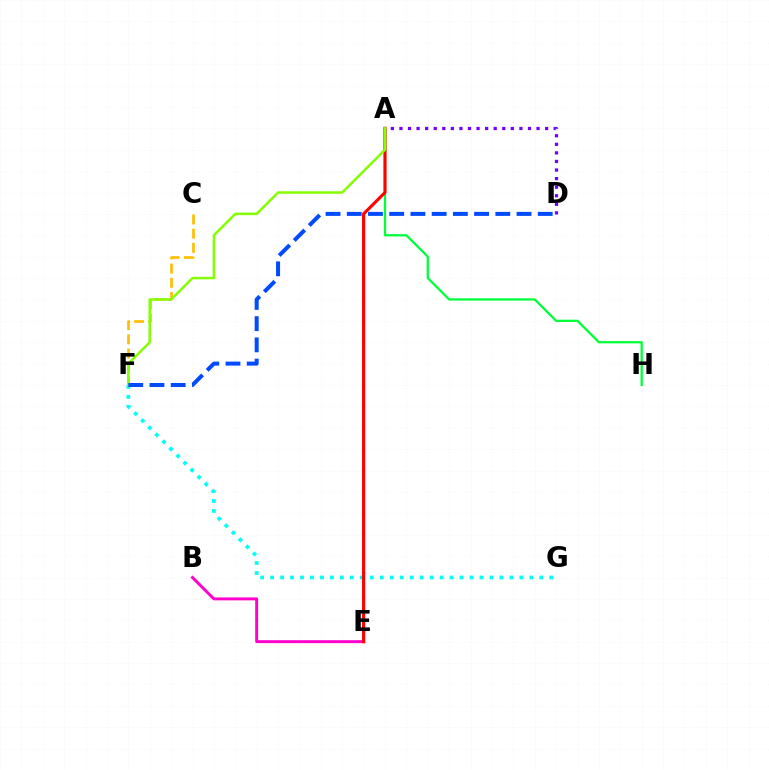{('B', 'E'): [{'color': '#ff00cf', 'line_style': 'solid', 'thickness': 2.11}], ('A', 'H'): [{'color': '#00ff39', 'line_style': 'solid', 'thickness': 1.64}], ('C', 'F'): [{'color': '#ffbd00', 'line_style': 'dashed', 'thickness': 1.93}], ('F', 'G'): [{'color': '#00fff6', 'line_style': 'dotted', 'thickness': 2.71}], ('A', 'D'): [{'color': '#7200ff', 'line_style': 'dotted', 'thickness': 2.33}], ('A', 'E'): [{'color': '#ff0000', 'line_style': 'solid', 'thickness': 2.26}], ('A', 'F'): [{'color': '#84ff00', 'line_style': 'solid', 'thickness': 1.8}], ('D', 'F'): [{'color': '#004bff', 'line_style': 'dashed', 'thickness': 2.88}]}